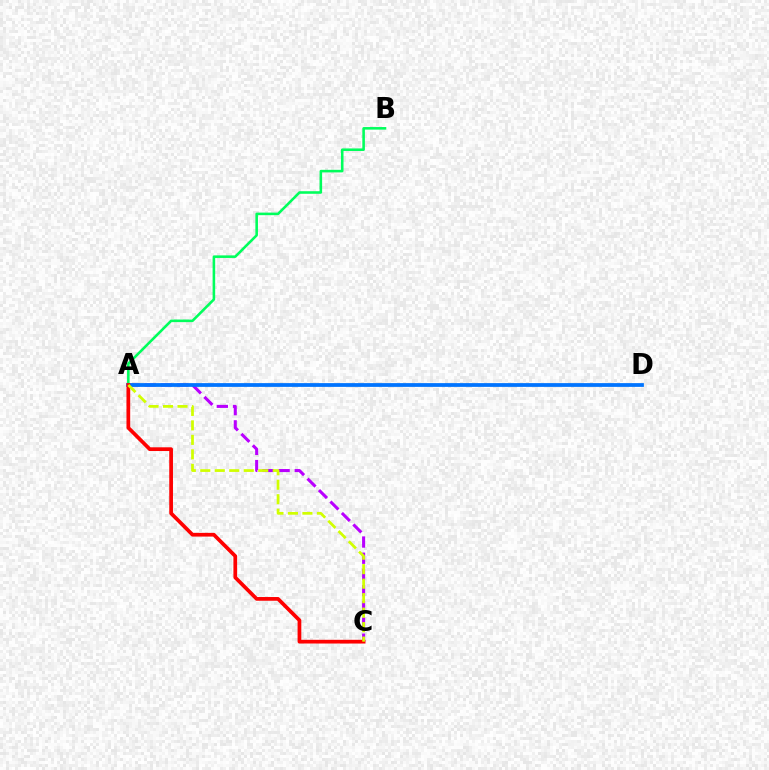{('A', 'C'): [{'color': '#b900ff', 'line_style': 'dashed', 'thickness': 2.2}, {'color': '#ff0000', 'line_style': 'solid', 'thickness': 2.68}, {'color': '#d1ff00', 'line_style': 'dashed', 'thickness': 1.97}], ('A', 'D'): [{'color': '#0074ff', 'line_style': 'solid', 'thickness': 2.7}], ('A', 'B'): [{'color': '#00ff5c', 'line_style': 'solid', 'thickness': 1.85}]}